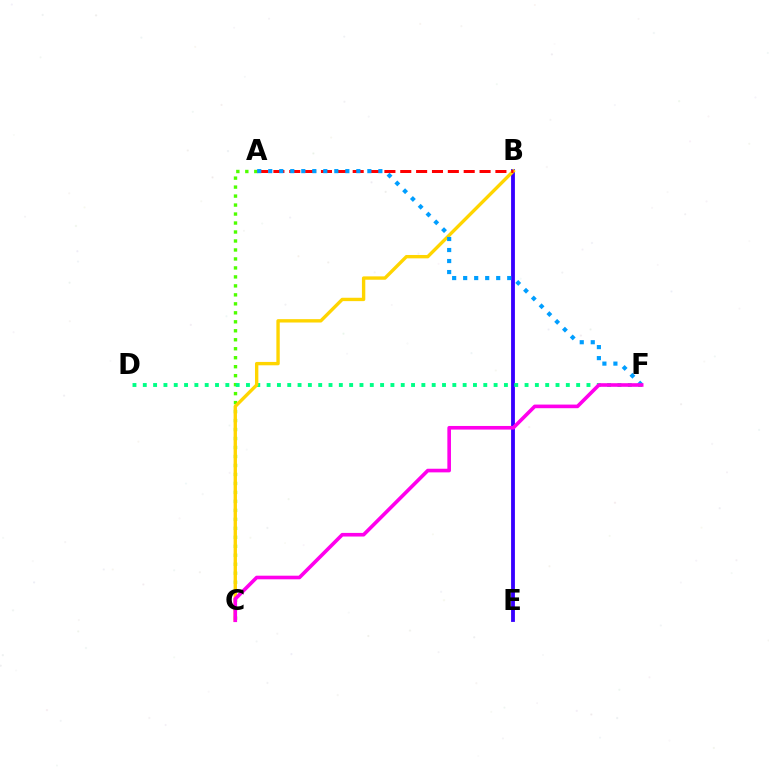{('B', 'E'): [{'color': '#3700ff', 'line_style': 'solid', 'thickness': 2.75}], ('A', 'C'): [{'color': '#4fff00', 'line_style': 'dotted', 'thickness': 2.44}], ('D', 'F'): [{'color': '#00ff86', 'line_style': 'dotted', 'thickness': 2.8}], ('B', 'C'): [{'color': '#ffd500', 'line_style': 'solid', 'thickness': 2.43}], ('A', 'B'): [{'color': '#ff0000', 'line_style': 'dashed', 'thickness': 2.15}], ('A', 'F'): [{'color': '#009eff', 'line_style': 'dotted', 'thickness': 2.99}], ('C', 'F'): [{'color': '#ff00ed', 'line_style': 'solid', 'thickness': 2.61}]}